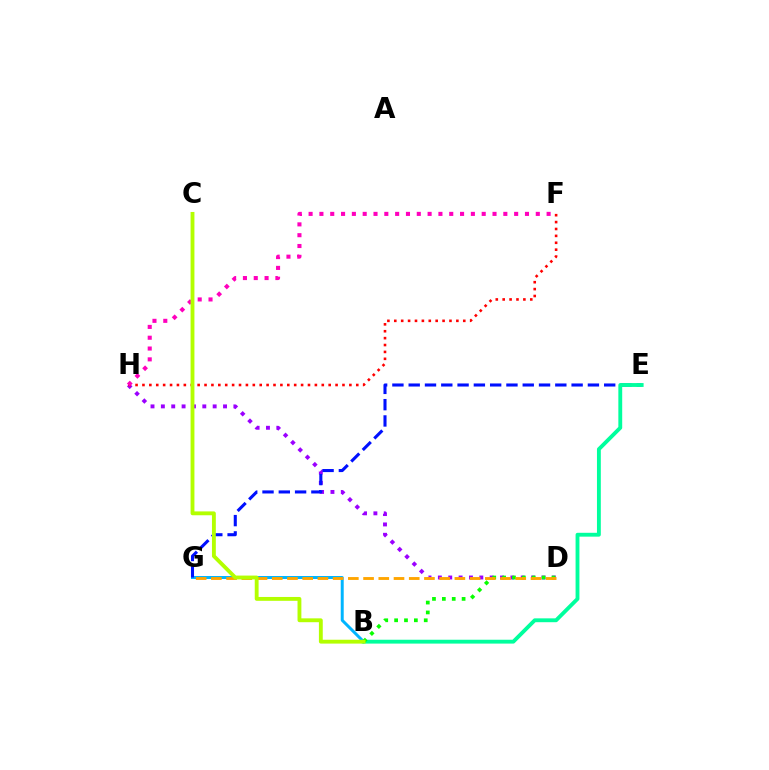{('D', 'H'): [{'color': '#9b00ff', 'line_style': 'dotted', 'thickness': 2.81}], ('B', 'G'): [{'color': '#00b5ff', 'line_style': 'solid', 'thickness': 2.14}], ('E', 'G'): [{'color': '#0010ff', 'line_style': 'dashed', 'thickness': 2.21}], ('B', 'E'): [{'color': '#00ff9d', 'line_style': 'solid', 'thickness': 2.77}], ('F', 'H'): [{'color': '#ff0000', 'line_style': 'dotted', 'thickness': 1.87}, {'color': '#ff00bd', 'line_style': 'dotted', 'thickness': 2.94}], ('B', 'D'): [{'color': '#08ff00', 'line_style': 'dotted', 'thickness': 2.68}], ('D', 'G'): [{'color': '#ffa500', 'line_style': 'dashed', 'thickness': 2.07}], ('B', 'C'): [{'color': '#b3ff00', 'line_style': 'solid', 'thickness': 2.77}]}